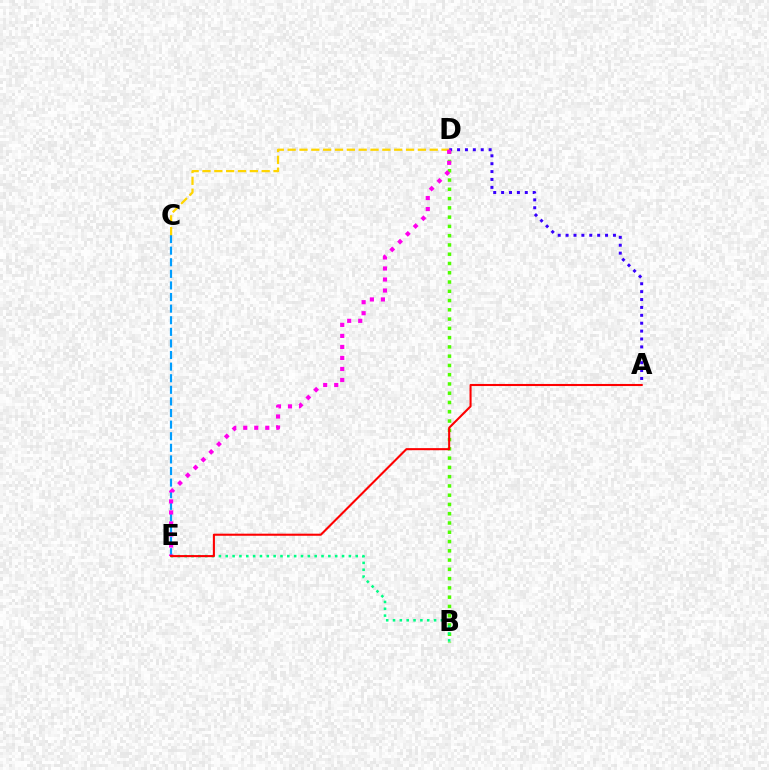{('B', 'D'): [{'color': '#4fff00', 'line_style': 'dotted', 'thickness': 2.52}], ('A', 'D'): [{'color': '#3700ff', 'line_style': 'dotted', 'thickness': 2.14}], ('B', 'E'): [{'color': '#00ff86', 'line_style': 'dotted', 'thickness': 1.86}], ('C', 'E'): [{'color': '#009eff', 'line_style': 'dashed', 'thickness': 1.58}], ('C', 'D'): [{'color': '#ffd500', 'line_style': 'dashed', 'thickness': 1.61}], ('D', 'E'): [{'color': '#ff00ed', 'line_style': 'dotted', 'thickness': 2.99}], ('A', 'E'): [{'color': '#ff0000', 'line_style': 'solid', 'thickness': 1.5}]}